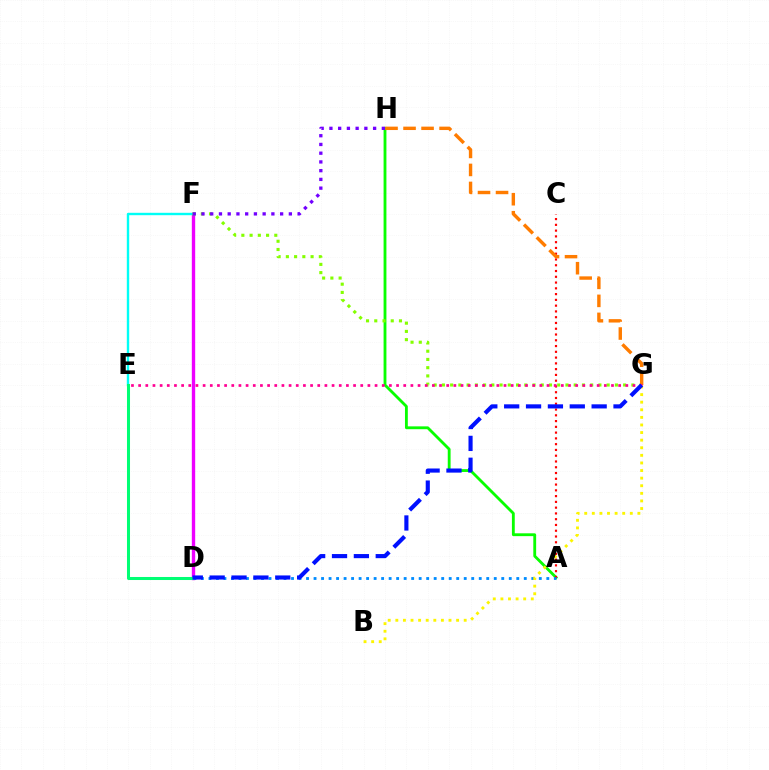{('D', 'F'): [{'color': '#ee00ff', 'line_style': 'solid', 'thickness': 2.42}], ('E', 'F'): [{'color': '#00fff6', 'line_style': 'solid', 'thickness': 1.73}], ('A', 'H'): [{'color': '#08ff00', 'line_style': 'solid', 'thickness': 2.04}], ('A', 'C'): [{'color': '#ff0000', 'line_style': 'dotted', 'thickness': 1.57}], ('D', 'E'): [{'color': '#00ff74', 'line_style': 'solid', 'thickness': 2.18}], ('F', 'G'): [{'color': '#84ff00', 'line_style': 'dotted', 'thickness': 2.24}], ('A', 'D'): [{'color': '#008cff', 'line_style': 'dotted', 'thickness': 2.04}], ('B', 'G'): [{'color': '#fcf500', 'line_style': 'dotted', 'thickness': 2.06}], ('F', 'H'): [{'color': '#7200ff', 'line_style': 'dotted', 'thickness': 2.37}], ('G', 'H'): [{'color': '#ff7c00', 'line_style': 'dashed', 'thickness': 2.45}], ('E', 'G'): [{'color': '#ff0094', 'line_style': 'dotted', 'thickness': 1.95}], ('D', 'G'): [{'color': '#0010ff', 'line_style': 'dashed', 'thickness': 2.97}]}